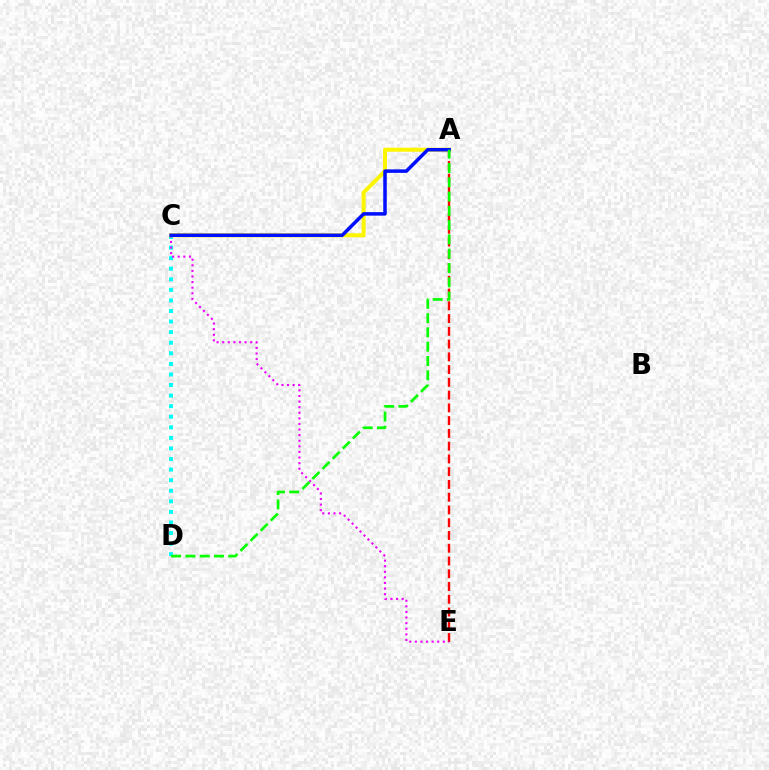{('A', 'E'): [{'color': '#ff0000', 'line_style': 'dashed', 'thickness': 1.73}], ('C', 'D'): [{'color': '#00fff6', 'line_style': 'dotted', 'thickness': 2.87}], ('A', 'C'): [{'color': '#fcf500', 'line_style': 'solid', 'thickness': 2.89}, {'color': '#0010ff', 'line_style': 'solid', 'thickness': 2.53}], ('C', 'E'): [{'color': '#ee00ff', 'line_style': 'dotted', 'thickness': 1.52}], ('A', 'D'): [{'color': '#08ff00', 'line_style': 'dashed', 'thickness': 1.94}]}